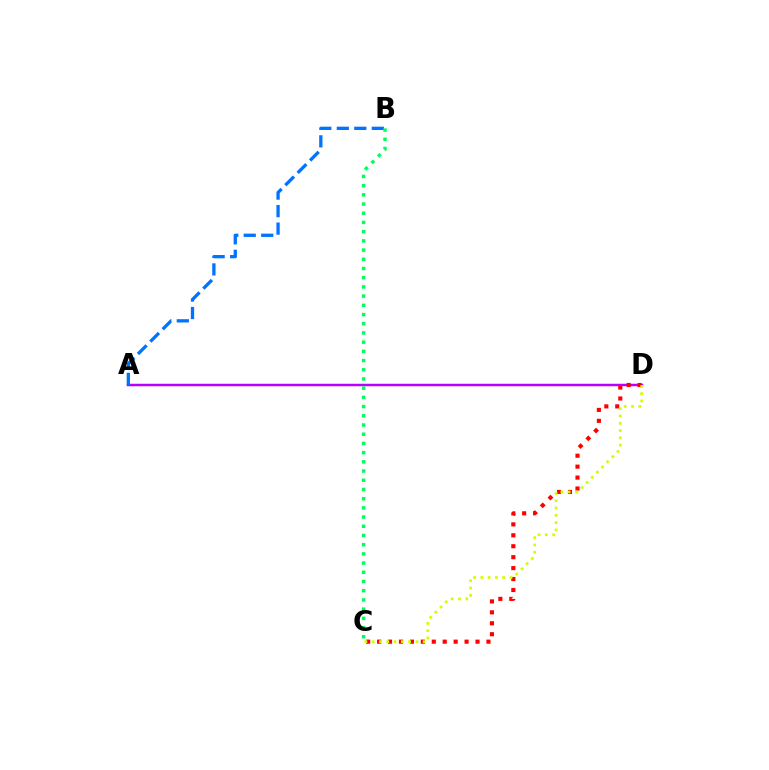{('A', 'D'): [{'color': '#b900ff', 'line_style': 'solid', 'thickness': 1.79}], ('A', 'B'): [{'color': '#0074ff', 'line_style': 'dashed', 'thickness': 2.38}], ('C', 'D'): [{'color': '#ff0000', 'line_style': 'dotted', 'thickness': 2.97}, {'color': '#d1ff00', 'line_style': 'dotted', 'thickness': 1.98}], ('B', 'C'): [{'color': '#00ff5c', 'line_style': 'dotted', 'thickness': 2.5}]}